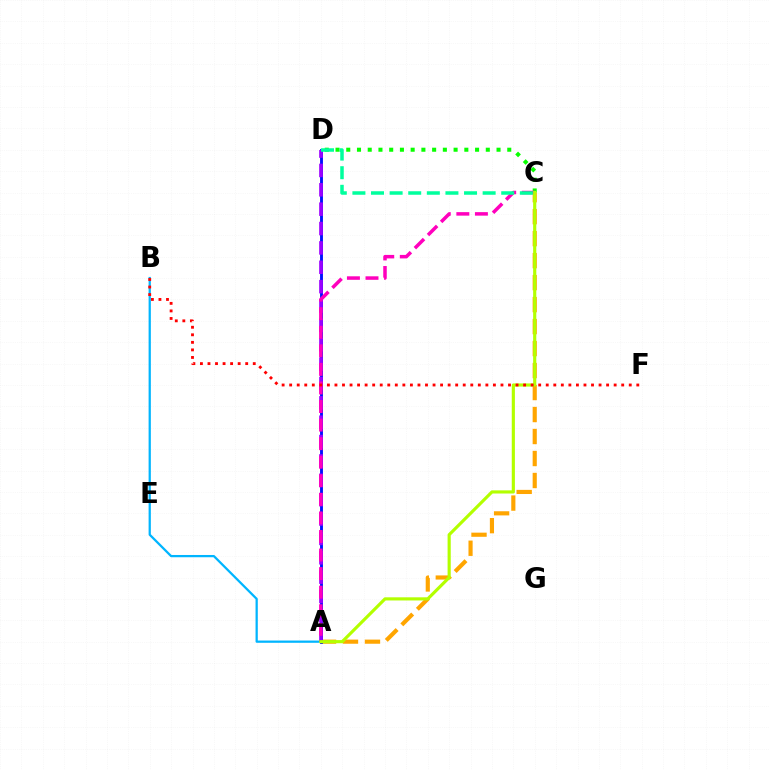{('A', 'B'): [{'color': '#00b5ff', 'line_style': 'solid', 'thickness': 1.62}], ('A', 'C'): [{'color': '#ffa500', 'line_style': 'dashed', 'thickness': 2.99}, {'color': '#ff00bd', 'line_style': 'dashed', 'thickness': 2.52}, {'color': '#b3ff00', 'line_style': 'solid', 'thickness': 2.27}], ('A', 'D'): [{'color': '#0010ff', 'line_style': 'solid', 'thickness': 2.07}, {'color': '#9b00ff', 'line_style': 'dashed', 'thickness': 2.63}], ('C', 'D'): [{'color': '#08ff00', 'line_style': 'dotted', 'thickness': 2.92}, {'color': '#00ff9d', 'line_style': 'dashed', 'thickness': 2.53}], ('B', 'F'): [{'color': '#ff0000', 'line_style': 'dotted', 'thickness': 2.05}]}